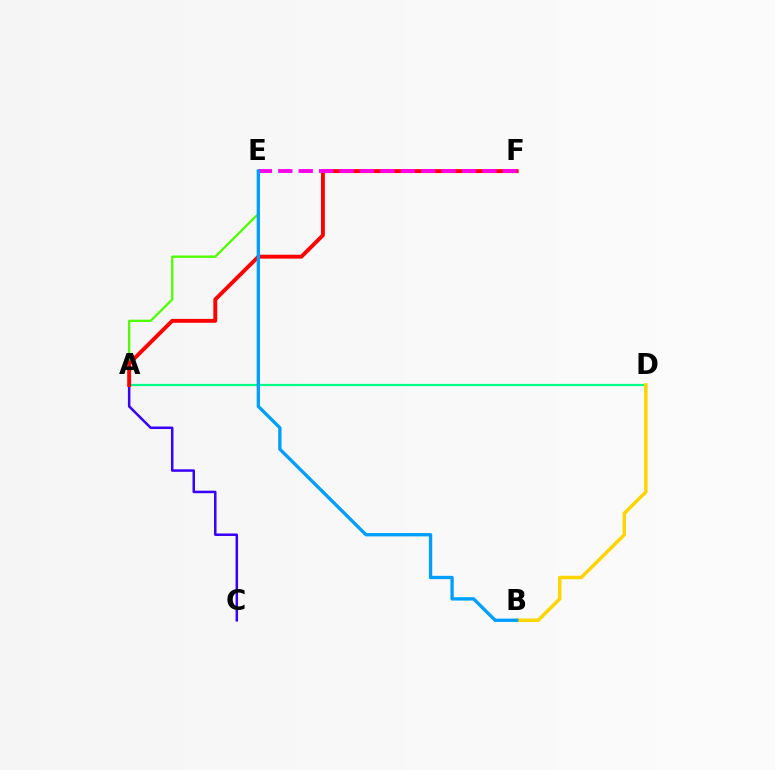{('A', 'D'): [{'color': '#00ff86', 'line_style': 'solid', 'thickness': 1.61}], ('A', 'E'): [{'color': '#4fff00', 'line_style': 'solid', 'thickness': 1.66}], ('A', 'C'): [{'color': '#3700ff', 'line_style': 'solid', 'thickness': 1.8}], ('A', 'F'): [{'color': '#ff0000', 'line_style': 'solid', 'thickness': 2.81}], ('E', 'F'): [{'color': '#ff00ed', 'line_style': 'dashed', 'thickness': 2.77}], ('B', 'D'): [{'color': '#ffd500', 'line_style': 'solid', 'thickness': 2.52}], ('B', 'E'): [{'color': '#009eff', 'line_style': 'solid', 'thickness': 2.4}]}